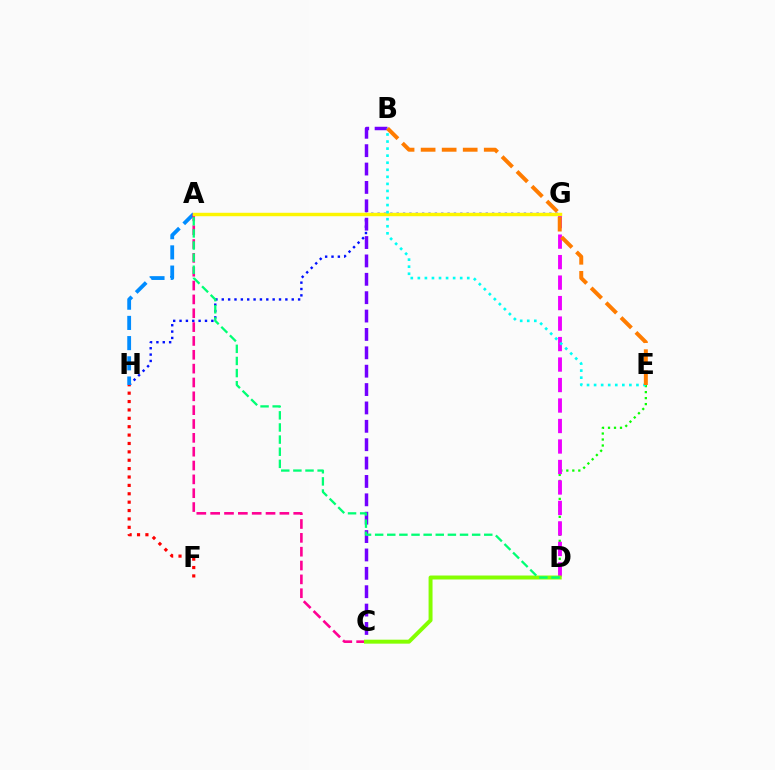{('G', 'H'): [{'color': '#0010ff', 'line_style': 'dotted', 'thickness': 1.73}], ('A', 'H'): [{'color': '#008cff', 'line_style': 'dashed', 'thickness': 2.74}], ('D', 'E'): [{'color': '#08ff00', 'line_style': 'dotted', 'thickness': 1.63}], ('F', 'H'): [{'color': '#ff0000', 'line_style': 'dotted', 'thickness': 2.28}], ('D', 'G'): [{'color': '#ee00ff', 'line_style': 'dashed', 'thickness': 2.78}], ('A', 'C'): [{'color': '#ff0094', 'line_style': 'dashed', 'thickness': 1.88}], ('B', 'C'): [{'color': '#7200ff', 'line_style': 'dashed', 'thickness': 2.5}], ('C', 'D'): [{'color': '#84ff00', 'line_style': 'solid', 'thickness': 2.85}], ('A', 'G'): [{'color': '#fcf500', 'line_style': 'solid', 'thickness': 2.47}], ('A', 'D'): [{'color': '#00ff74', 'line_style': 'dashed', 'thickness': 1.65}], ('B', 'E'): [{'color': '#00fff6', 'line_style': 'dotted', 'thickness': 1.92}, {'color': '#ff7c00', 'line_style': 'dashed', 'thickness': 2.86}]}